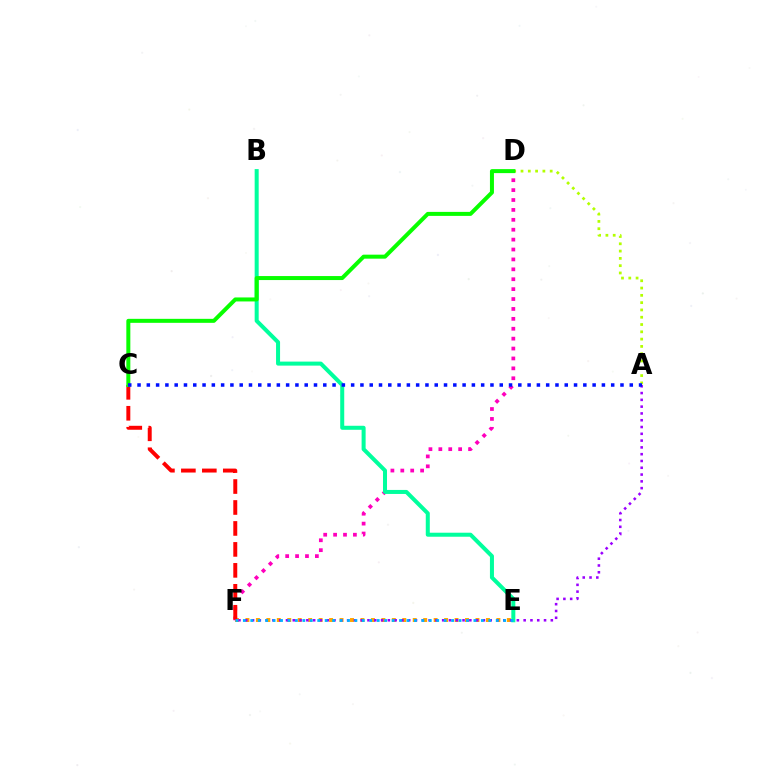{('A', 'D'): [{'color': '#b3ff00', 'line_style': 'dotted', 'thickness': 1.98}], ('E', 'F'): [{'color': '#ffa500', 'line_style': 'dotted', 'thickness': 2.84}, {'color': '#00b5ff', 'line_style': 'dotted', 'thickness': 2.02}], ('D', 'F'): [{'color': '#ff00bd', 'line_style': 'dotted', 'thickness': 2.69}], ('B', 'E'): [{'color': '#00ff9d', 'line_style': 'solid', 'thickness': 2.89}], ('C', 'F'): [{'color': '#ff0000', 'line_style': 'dashed', 'thickness': 2.85}], ('A', 'F'): [{'color': '#9b00ff', 'line_style': 'dotted', 'thickness': 1.84}], ('C', 'D'): [{'color': '#08ff00', 'line_style': 'solid', 'thickness': 2.88}], ('A', 'C'): [{'color': '#0010ff', 'line_style': 'dotted', 'thickness': 2.52}]}